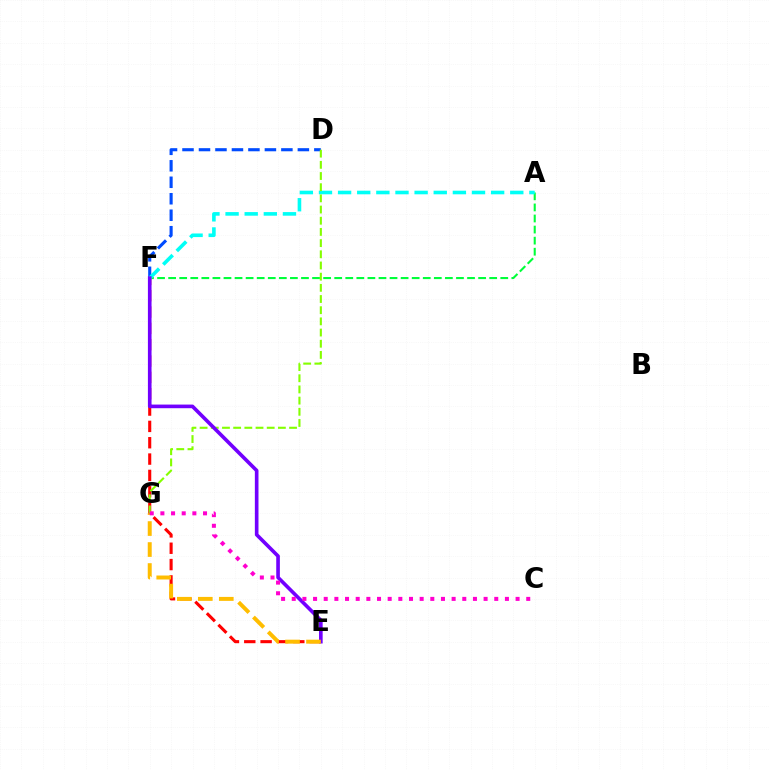{('D', 'F'): [{'color': '#004bff', 'line_style': 'dashed', 'thickness': 2.24}], ('A', 'F'): [{'color': '#00ff39', 'line_style': 'dashed', 'thickness': 1.5}, {'color': '#00fff6', 'line_style': 'dashed', 'thickness': 2.6}], ('E', 'F'): [{'color': '#ff0000', 'line_style': 'dashed', 'thickness': 2.22}, {'color': '#7200ff', 'line_style': 'solid', 'thickness': 2.62}], ('D', 'G'): [{'color': '#84ff00', 'line_style': 'dashed', 'thickness': 1.52}], ('E', 'G'): [{'color': '#ffbd00', 'line_style': 'dashed', 'thickness': 2.85}], ('C', 'G'): [{'color': '#ff00cf', 'line_style': 'dotted', 'thickness': 2.9}]}